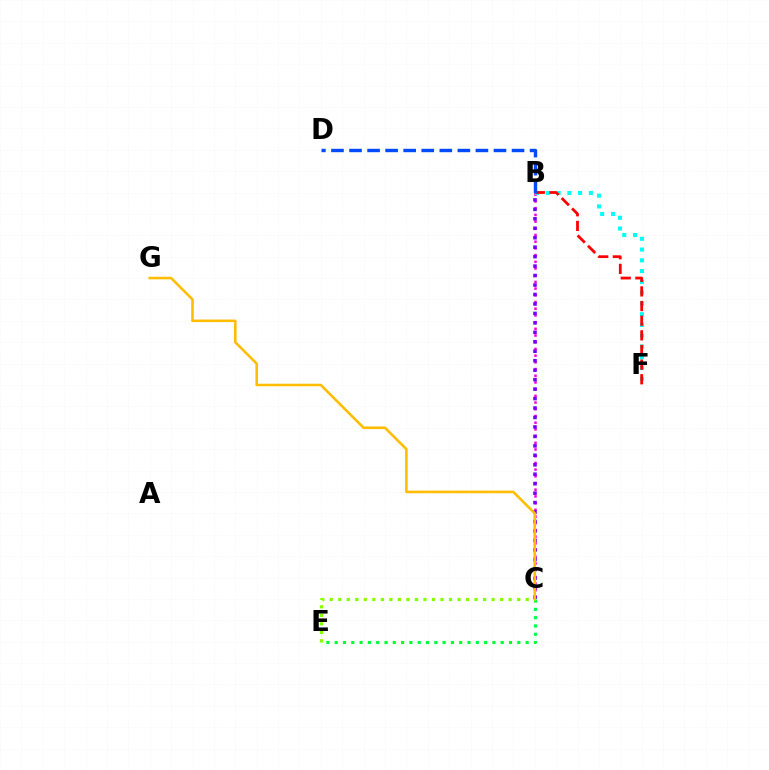{('B', 'C'): [{'color': '#ff00cf', 'line_style': 'dotted', 'thickness': 1.82}, {'color': '#7200ff', 'line_style': 'dotted', 'thickness': 2.57}], ('C', 'E'): [{'color': '#00ff39', 'line_style': 'dotted', 'thickness': 2.26}, {'color': '#84ff00', 'line_style': 'dotted', 'thickness': 2.32}], ('B', 'F'): [{'color': '#00fff6', 'line_style': 'dotted', 'thickness': 2.93}, {'color': '#ff0000', 'line_style': 'dashed', 'thickness': 1.99}], ('B', 'D'): [{'color': '#004bff', 'line_style': 'dashed', 'thickness': 2.45}], ('C', 'G'): [{'color': '#ffbd00', 'line_style': 'solid', 'thickness': 1.85}]}